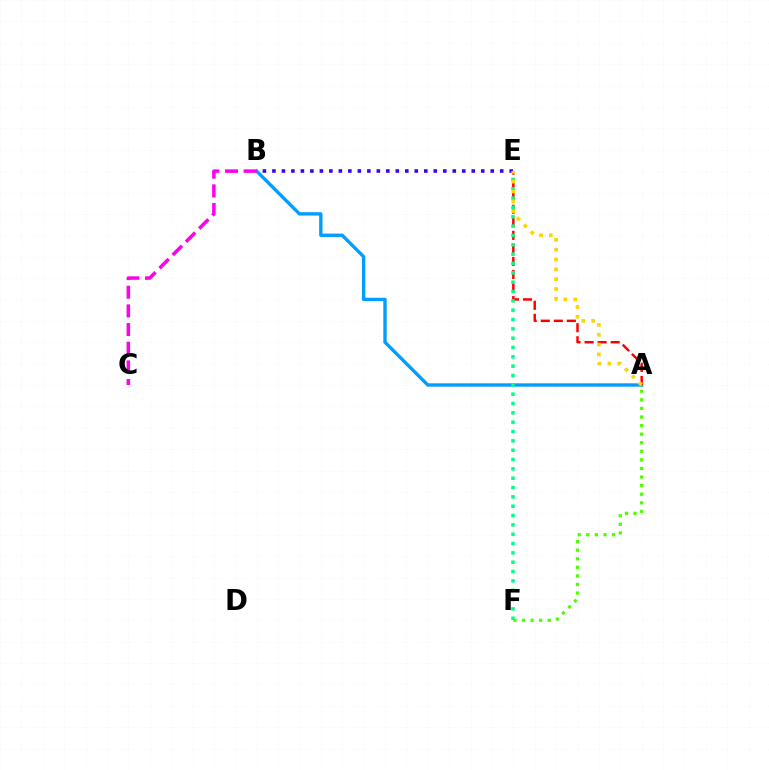{('A', 'F'): [{'color': '#4fff00', 'line_style': 'dotted', 'thickness': 2.33}], ('A', 'B'): [{'color': '#009eff', 'line_style': 'solid', 'thickness': 2.43}], ('B', 'E'): [{'color': '#3700ff', 'line_style': 'dotted', 'thickness': 2.58}], ('A', 'E'): [{'color': '#ff0000', 'line_style': 'dashed', 'thickness': 1.77}, {'color': '#ffd500', 'line_style': 'dotted', 'thickness': 2.67}], ('B', 'C'): [{'color': '#ff00ed', 'line_style': 'dashed', 'thickness': 2.54}], ('E', 'F'): [{'color': '#00ff86', 'line_style': 'dotted', 'thickness': 2.54}]}